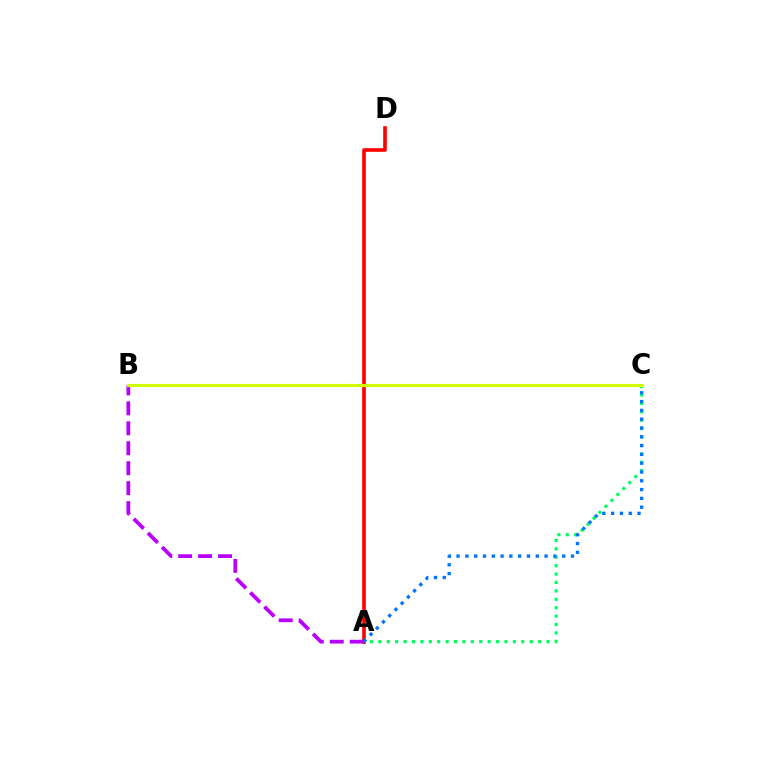{('A', 'C'): [{'color': '#00ff5c', 'line_style': 'dotted', 'thickness': 2.28}, {'color': '#0074ff', 'line_style': 'dotted', 'thickness': 2.39}], ('A', 'D'): [{'color': '#ff0000', 'line_style': 'solid', 'thickness': 2.61}], ('A', 'B'): [{'color': '#b900ff', 'line_style': 'dashed', 'thickness': 2.71}], ('B', 'C'): [{'color': '#d1ff00', 'line_style': 'solid', 'thickness': 2.27}]}